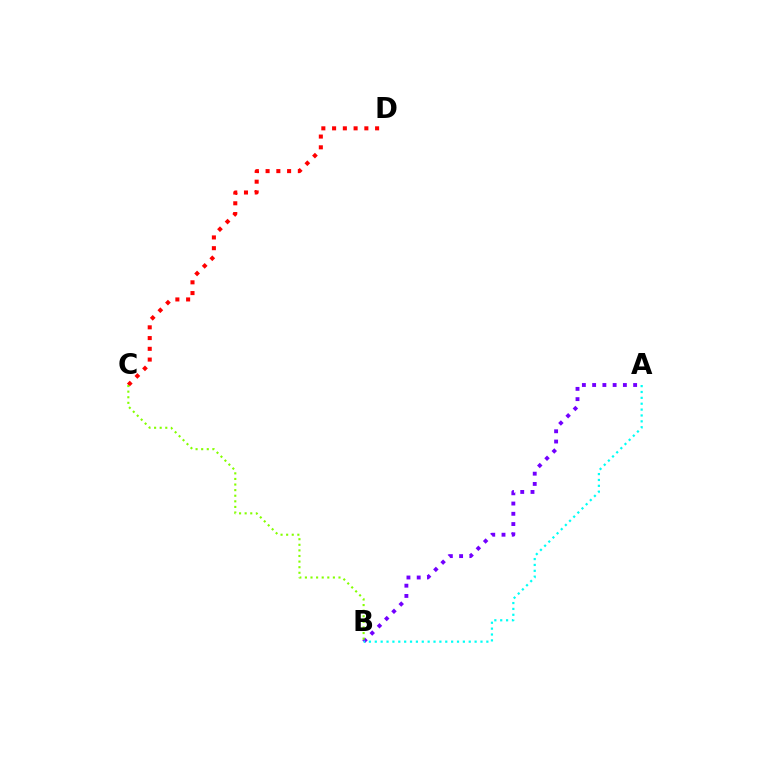{('A', 'B'): [{'color': '#7200ff', 'line_style': 'dotted', 'thickness': 2.79}, {'color': '#00fff6', 'line_style': 'dotted', 'thickness': 1.6}], ('C', 'D'): [{'color': '#ff0000', 'line_style': 'dotted', 'thickness': 2.92}], ('B', 'C'): [{'color': '#84ff00', 'line_style': 'dotted', 'thickness': 1.52}]}